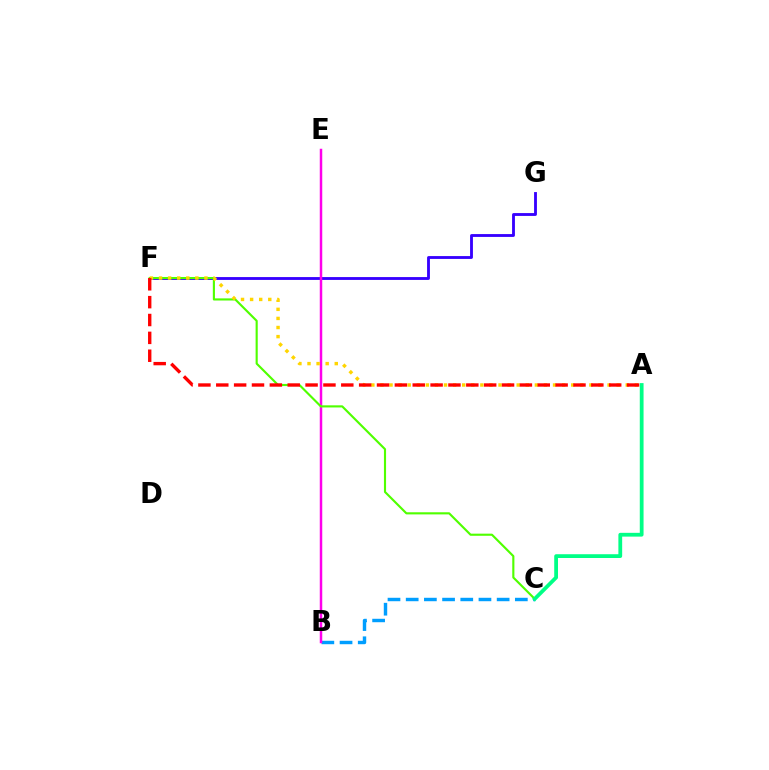{('F', 'G'): [{'color': '#3700ff', 'line_style': 'solid', 'thickness': 2.04}], ('B', 'C'): [{'color': '#009eff', 'line_style': 'dashed', 'thickness': 2.47}], ('B', 'E'): [{'color': '#ff00ed', 'line_style': 'solid', 'thickness': 1.79}], ('C', 'F'): [{'color': '#4fff00', 'line_style': 'solid', 'thickness': 1.54}], ('A', 'F'): [{'color': '#ffd500', 'line_style': 'dotted', 'thickness': 2.47}, {'color': '#ff0000', 'line_style': 'dashed', 'thickness': 2.43}], ('A', 'C'): [{'color': '#00ff86', 'line_style': 'solid', 'thickness': 2.72}]}